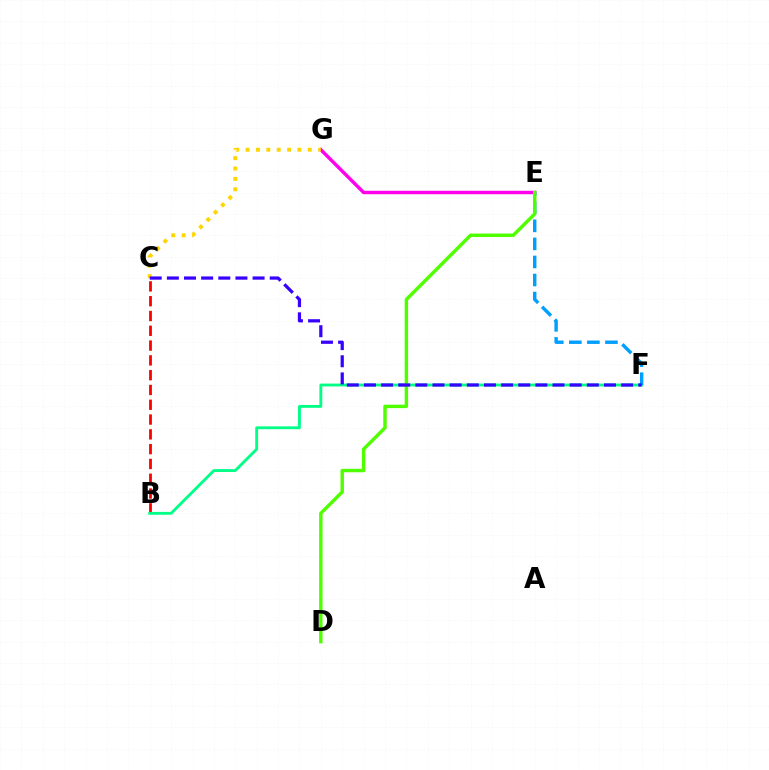{('E', 'G'): [{'color': '#ff00ed', 'line_style': 'solid', 'thickness': 2.47}], ('B', 'C'): [{'color': '#ff0000', 'line_style': 'dashed', 'thickness': 2.01}], ('B', 'F'): [{'color': '#00ff86', 'line_style': 'solid', 'thickness': 2.05}], ('E', 'F'): [{'color': '#009eff', 'line_style': 'dashed', 'thickness': 2.45}], ('C', 'G'): [{'color': '#ffd500', 'line_style': 'dotted', 'thickness': 2.82}], ('D', 'E'): [{'color': '#4fff00', 'line_style': 'solid', 'thickness': 2.47}], ('C', 'F'): [{'color': '#3700ff', 'line_style': 'dashed', 'thickness': 2.33}]}